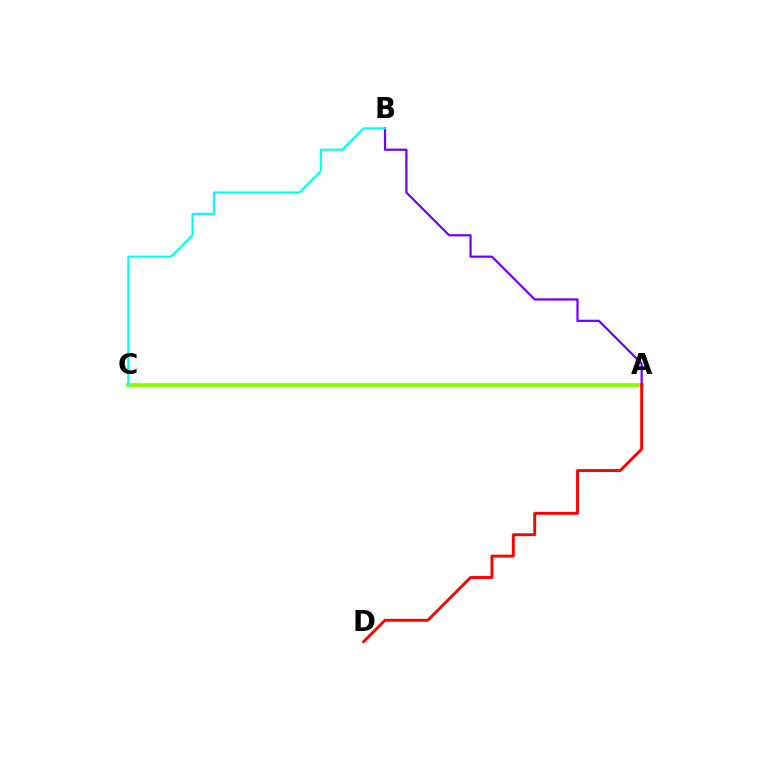{('A', 'C'): [{'color': '#84ff00', 'line_style': 'solid', 'thickness': 2.69}], ('A', 'B'): [{'color': '#7200ff', 'line_style': 'solid', 'thickness': 1.6}], ('B', 'C'): [{'color': '#00fff6', 'line_style': 'solid', 'thickness': 1.54}], ('A', 'D'): [{'color': '#ff0000', 'line_style': 'solid', 'thickness': 2.09}]}